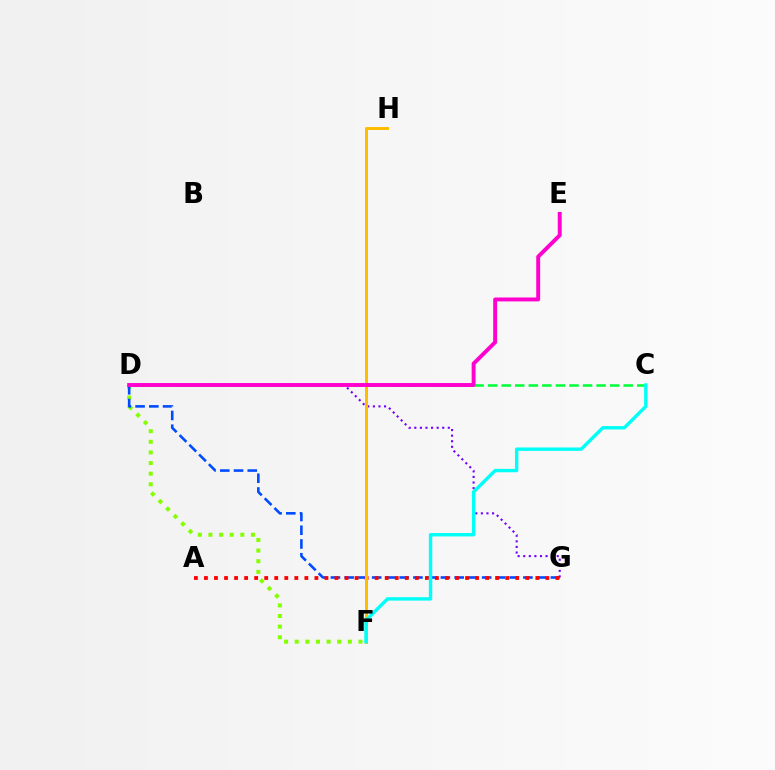{('D', 'F'): [{'color': '#84ff00', 'line_style': 'dotted', 'thickness': 2.89}], ('D', 'G'): [{'color': '#7200ff', 'line_style': 'dotted', 'thickness': 1.52}, {'color': '#004bff', 'line_style': 'dashed', 'thickness': 1.87}], ('A', 'G'): [{'color': '#ff0000', 'line_style': 'dotted', 'thickness': 2.73}], ('C', 'D'): [{'color': '#00ff39', 'line_style': 'dashed', 'thickness': 1.84}], ('F', 'H'): [{'color': '#ffbd00', 'line_style': 'solid', 'thickness': 2.14}], ('C', 'F'): [{'color': '#00fff6', 'line_style': 'solid', 'thickness': 2.45}], ('D', 'E'): [{'color': '#ff00cf', 'line_style': 'solid', 'thickness': 2.82}]}